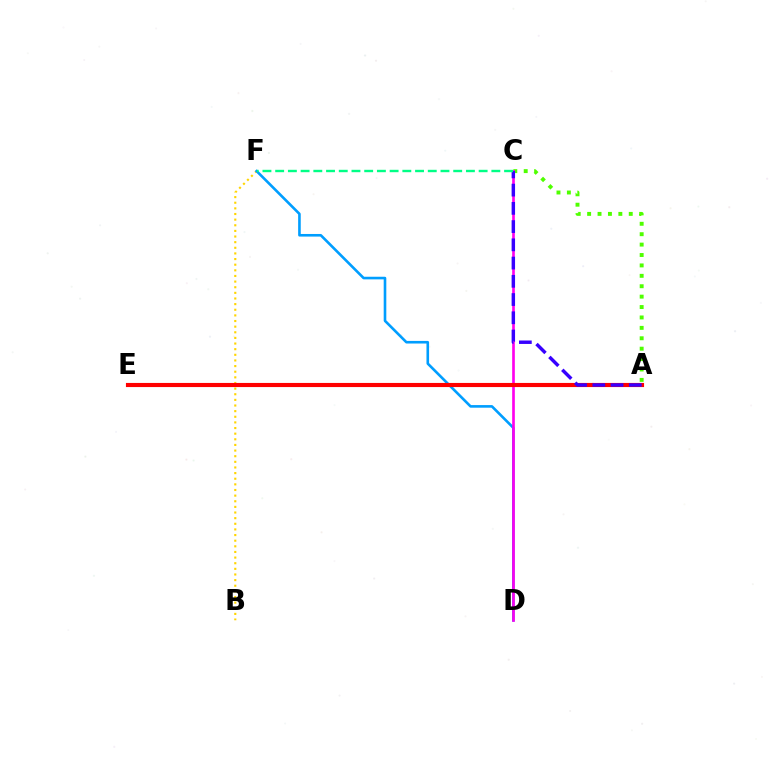{('B', 'F'): [{'color': '#ffd500', 'line_style': 'dotted', 'thickness': 1.53}], ('A', 'C'): [{'color': '#4fff00', 'line_style': 'dotted', 'thickness': 2.83}, {'color': '#3700ff', 'line_style': 'dashed', 'thickness': 2.48}], ('D', 'F'): [{'color': '#009eff', 'line_style': 'solid', 'thickness': 1.88}], ('C', 'D'): [{'color': '#ff00ed', 'line_style': 'solid', 'thickness': 1.92}], ('A', 'E'): [{'color': '#ff0000', 'line_style': 'solid', 'thickness': 2.97}], ('C', 'F'): [{'color': '#00ff86', 'line_style': 'dashed', 'thickness': 1.73}]}